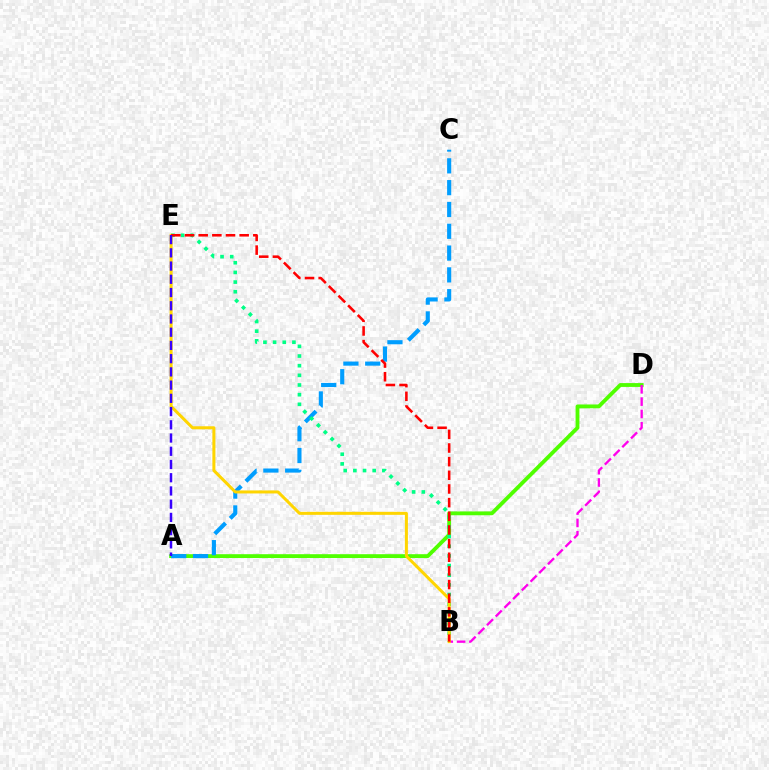{('A', 'D'): [{'color': '#4fff00', 'line_style': 'solid', 'thickness': 2.76}], ('A', 'C'): [{'color': '#009eff', 'line_style': 'dashed', 'thickness': 2.96}], ('B', 'E'): [{'color': '#00ff86', 'line_style': 'dotted', 'thickness': 2.62}, {'color': '#ffd500', 'line_style': 'solid', 'thickness': 2.17}, {'color': '#ff0000', 'line_style': 'dashed', 'thickness': 1.86}], ('B', 'D'): [{'color': '#ff00ed', 'line_style': 'dashed', 'thickness': 1.67}], ('A', 'E'): [{'color': '#3700ff', 'line_style': 'dashed', 'thickness': 1.8}]}